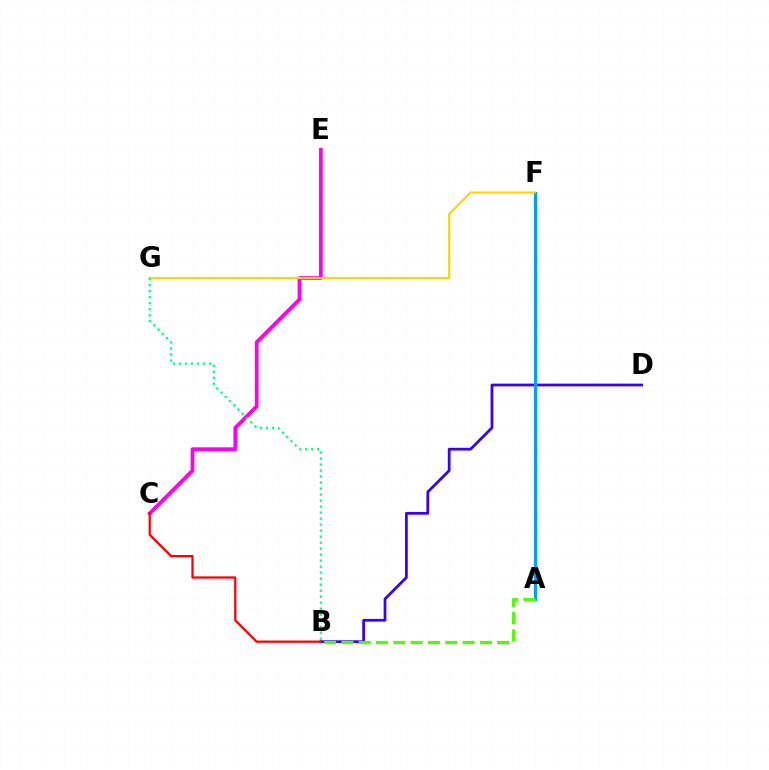{('B', 'D'): [{'color': '#3700ff', 'line_style': 'solid', 'thickness': 1.97}], ('C', 'E'): [{'color': '#ff00ed', 'line_style': 'solid', 'thickness': 2.68}], ('A', 'F'): [{'color': '#009eff', 'line_style': 'solid', 'thickness': 2.28}], ('B', 'C'): [{'color': '#ff0000', 'line_style': 'solid', 'thickness': 1.62}], ('A', 'B'): [{'color': '#4fff00', 'line_style': 'dashed', 'thickness': 2.35}], ('F', 'G'): [{'color': '#ffd500', 'line_style': 'solid', 'thickness': 1.57}], ('B', 'G'): [{'color': '#00ff86', 'line_style': 'dotted', 'thickness': 1.63}]}